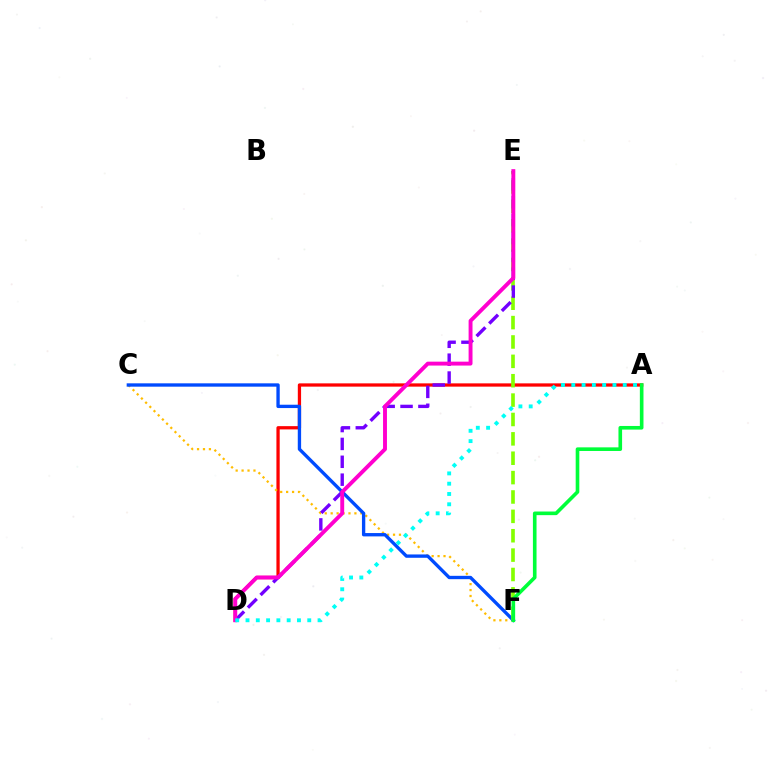{('A', 'D'): [{'color': '#ff0000', 'line_style': 'solid', 'thickness': 2.36}, {'color': '#00fff6', 'line_style': 'dotted', 'thickness': 2.8}], ('C', 'F'): [{'color': '#ffbd00', 'line_style': 'dotted', 'thickness': 1.61}, {'color': '#004bff', 'line_style': 'solid', 'thickness': 2.41}], ('E', 'F'): [{'color': '#84ff00', 'line_style': 'dashed', 'thickness': 2.63}], ('D', 'E'): [{'color': '#7200ff', 'line_style': 'dashed', 'thickness': 2.43}, {'color': '#ff00cf', 'line_style': 'solid', 'thickness': 2.81}], ('A', 'F'): [{'color': '#00ff39', 'line_style': 'solid', 'thickness': 2.61}]}